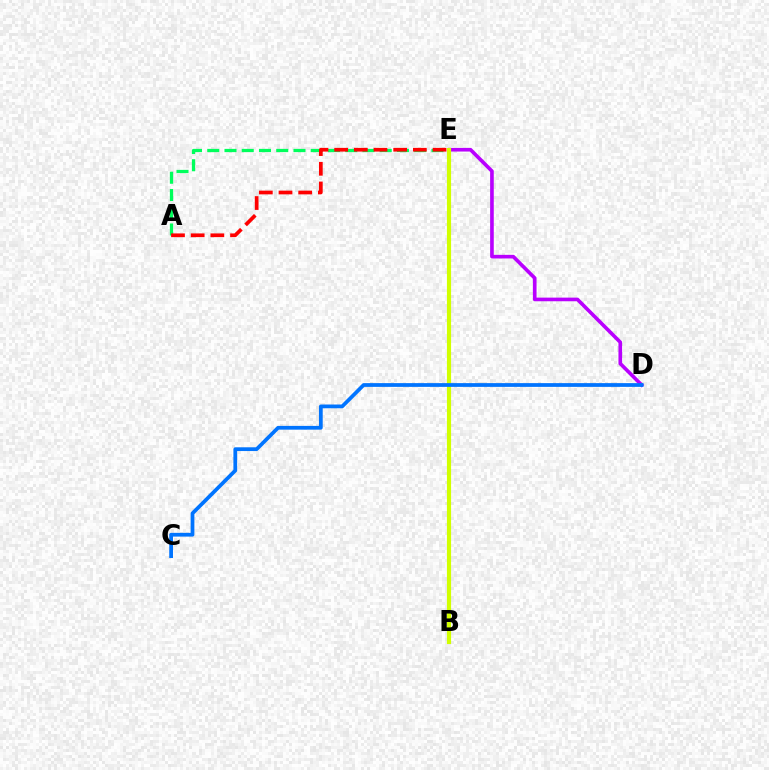{('A', 'E'): [{'color': '#00ff5c', 'line_style': 'dashed', 'thickness': 2.34}, {'color': '#ff0000', 'line_style': 'dashed', 'thickness': 2.67}], ('D', 'E'): [{'color': '#b900ff', 'line_style': 'solid', 'thickness': 2.62}], ('B', 'E'): [{'color': '#d1ff00', 'line_style': 'solid', 'thickness': 2.99}], ('C', 'D'): [{'color': '#0074ff', 'line_style': 'solid', 'thickness': 2.7}]}